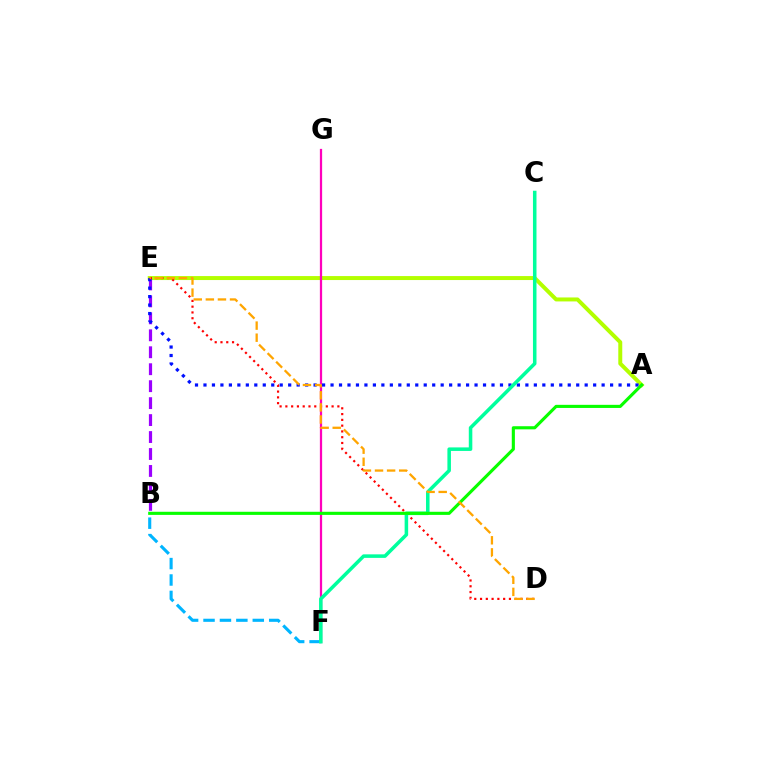{('A', 'E'): [{'color': '#b3ff00', 'line_style': 'solid', 'thickness': 2.86}, {'color': '#0010ff', 'line_style': 'dotted', 'thickness': 2.3}], ('F', 'G'): [{'color': '#ff00bd', 'line_style': 'solid', 'thickness': 1.62}], ('B', 'F'): [{'color': '#00b5ff', 'line_style': 'dashed', 'thickness': 2.23}], ('B', 'E'): [{'color': '#9b00ff', 'line_style': 'dashed', 'thickness': 2.3}], ('D', 'E'): [{'color': '#ff0000', 'line_style': 'dotted', 'thickness': 1.57}, {'color': '#ffa500', 'line_style': 'dashed', 'thickness': 1.64}], ('C', 'F'): [{'color': '#00ff9d', 'line_style': 'solid', 'thickness': 2.54}], ('A', 'B'): [{'color': '#08ff00', 'line_style': 'solid', 'thickness': 2.24}]}